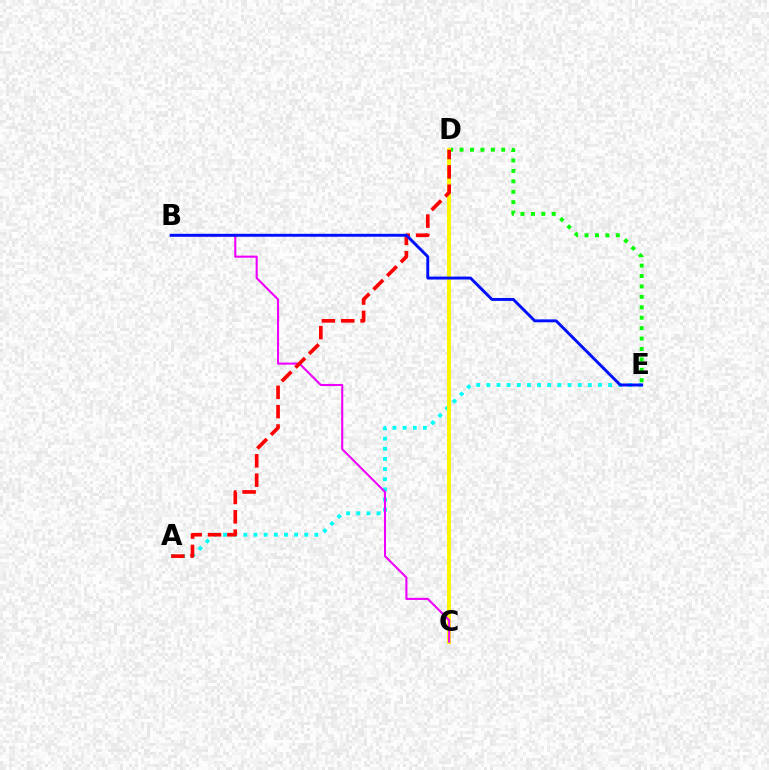{('D', 'E'): [{'color': '#08ff00', 'line_style': 'dotted', 'thickness': 2.83}], ('A', 'E'): [{'color': '#00fff6', 'line_style': 'dotted', 'thickness': 2.76}], ('C', 'D'): [{'color': '#fcf500', 'line_style': 'solid', 'thickness': 2.86}], ('B', 'C'): [{'color': '#ee00ff', 'line_style': 'solid', 'thickness': 1.51}], ('A', 'D'): [{'color': '#ff0000', 'line_style': 'dashed', 'thickness': 2.63}], ('B', 'E'): [{'color': '#0010ff', 'line_style': 'solid', 'thickness': 2.11}]}